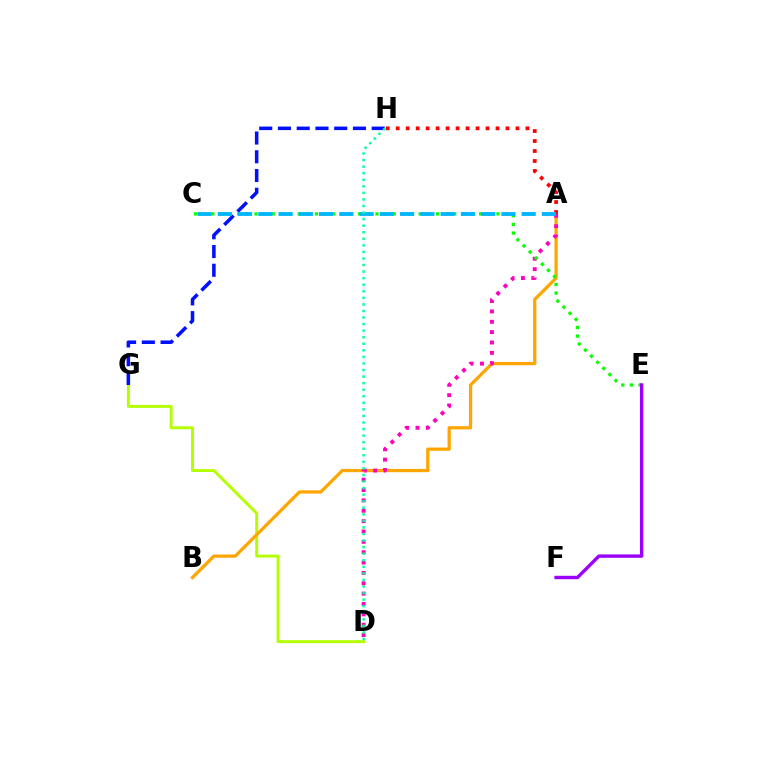{('D', 'G'): [{'color': '#b3ff00', 'line_style': 'solid', 'thickness': 2.11}], ('A', 'B'): [{'color': '#ffa500', 'line_style': 'solid', 'thickness': 2.33}], ('A', 'H'): [{'color': '#ff0000', 'line_style': 'dotted', 'thickness': 2.71}], ('A', 'D'): [{'color': '#ff00bd', 'line_style': 'dotted', 'thickness': 2.81}], ('G', 'H'): [{'color': '#0010ff', 'line_style': 'dashed', 'thickness': 2.55}], ('C', 'E'): [{'color': '#08ff00', 'line_style': 'dotted', 'thickness': 2.35}], ('A', 'C'): [{'color': '#00b5ff', 'line_style': 'dashed', 'thickness': 2.75}], ('E', 'F'): [{'color': '#9b00ff', 'line_style': 'solid', 'thickness': 2.45}], ('D', 'H'): [{'color': '#00ff9d', 'line_style': 'dotted', 'thickness': 1.78}]}